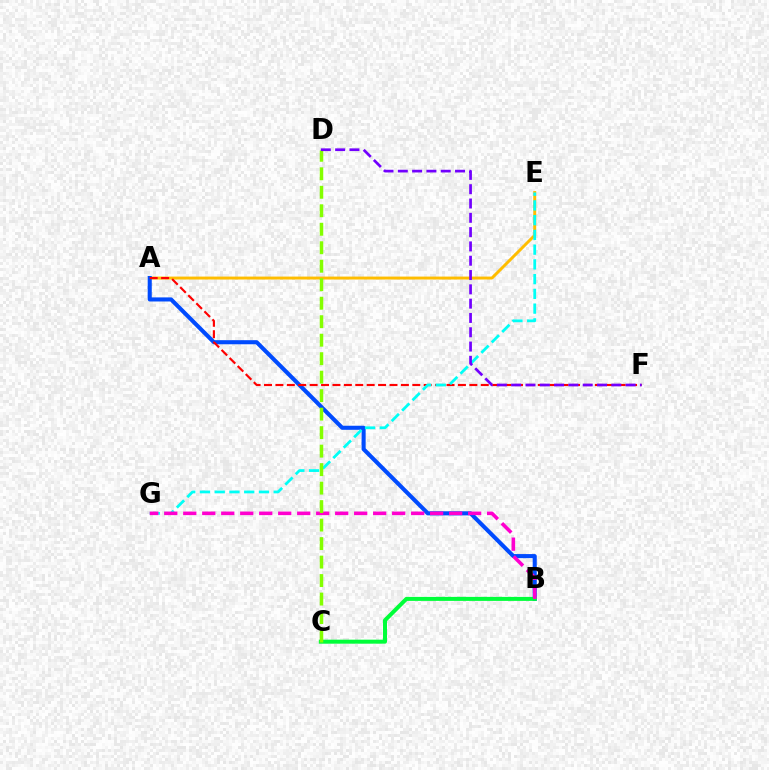{('A', 'E'): [{'color': '#ffbd00', 'line_style': 'solid', 'thickness': 2.12}], ('A', 'B'): [{'color': '#004bff', 'line_style': 'solid', 'thickness': 2.94}], ('A', 'F'): [{'color': '#ff0000', 'line_style': 'dashed', 'thickness': 1.55}], ('B', 'C'): [{'color': '#00ff39', 'line_style': 'solid', 'thickness': 2.88}], ('E', 'G'): [{'color': '#00fff6', 'line_style': 'dashed', 'thickness': 2.0}], ('B', 'G'): [{'color': '#ff00cf', 'line_style': 'dashed', 'thickness': 2.58}], ('C', 'D'): [{'color': '#84ff00', 'line_style': 'dashed', 'thickness': 2.51}], ('D', 'F'): [{'color': '#7200ff', 'line_style': 'dashed', 'thickness': 1.94}]}